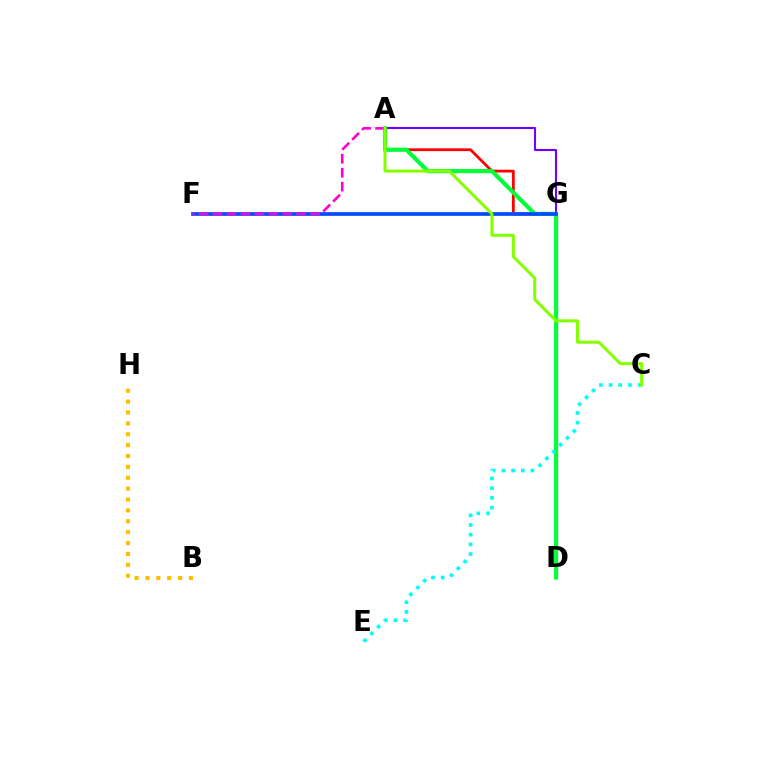{('A', 'G'): [{'color': '#7200ff', 'line_style': 'solid', 'thickness': 1.52}, {'color': '#ff0000', 'line_style': 'solid', 'thickness': 2.01}], ('A', 'D'): [{'color': '#00ff39', 'line_style': 'solid', 'thickness': 2.98}], ('C', 'E'): [{'color': '#00fff6', 'line_style': 'dotted', 'thickness': 2.63}], ('B', 'H'): [{'color': '#ffbd00', 'line_style': 'dotted', 'thickness': 2.96}], ('F', 'G'): [{'color': '#004bff', 'line_style': 'solid', 'thickness': 2.66}], ('A', 'F'): [{'color': '#ff00cf', 'line_style': 'dashed', 'thickness': 1.89}], ('A', 'C'): [{'color': '#84ff00', 'line_style': 'solid', 'thickness': 2.18}]}